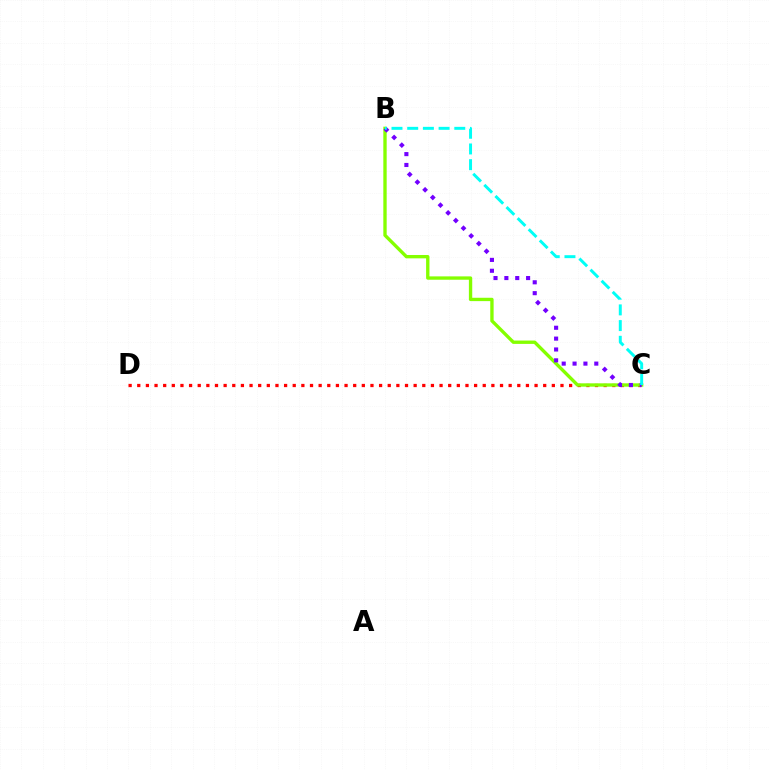{('C', 'D'): [{'color': '#ff0000', 'line_style': 'dotted', 'thickness': 2.35}], ('B', 'C'): [{'color': '#84ff00', 'line_style': 'solid', 'thickness': 2.41}, {'color': '#7200ff', 'line_style': 'dotted', 'thickness': 2.95}, {'color': '#00fff6', 'line_style': 'dashed', 'thickness': 2.13}]}